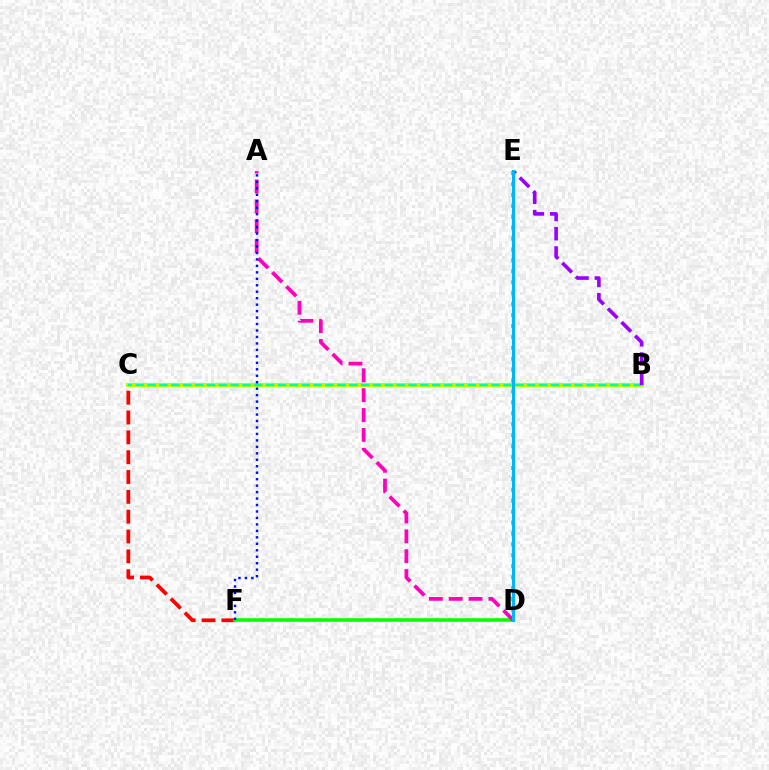{('B', 'C'): [{'color': '#b3ff00', 'line_style': 'solid', 'thickness': 2.99}, {'color': '#00ff9d', 'line_style': 'dashed', 'thickness': 1.61}], ('D', 'E'): [{'color': '#ffa500', 'line_style': 'dotted', 'thickness': 2.97}, {'color': '#00b5ff', 'line_style': 'solid', 'thickness': 2.22}], ('C', 'F'): [{'color': '#ff0000', 'line_style': 'dashed', 'thickness': 2.7}], ('D', 'F'): [{'color': '#08ff00', 'line_style': 'solid', 'thickness': 2.58}], ('A', 'D'): [{'color': '#ff00bd', 'line_style': 'dashed', 'thickness': 2.7}], ('A', 'F'): [{'color': '#0010ff', 'line_style': 'dotted', 'thickness': 1.76}], ('B', 'E'): [{'color': '#9b00ff', 'line_style': 'dashed', 'thickness': 2.62}]}